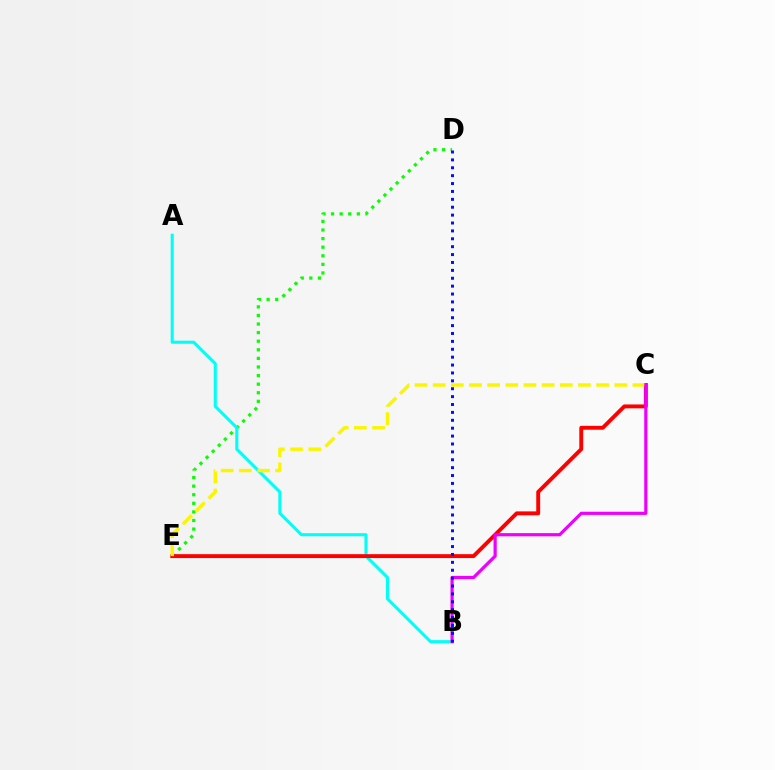{('D', 'E'): [{'color': '#08ff00', 'line_style': 'dotted', 'thickness': 2.33}], ('A', 'B'): [{'color': '#00fff6', 'line_style': 'solid', 'thickness': 2.22}], ('C', 'E'): [{'color': '#ff0000', 'line_style': 'solid', 'thickness': 2.8}, {'color': '#fcf500', 'line_style': 'dashed', 'thickness': 2.47}], ('B', 'C'): [{'color': '#ee00ff', 'line_style': 'solid', 'thickness': 2.31}], ('B', 'D'): [{'color': '#0010ff', 'line_style': 'dotted', 'thickness': 2.14}]}